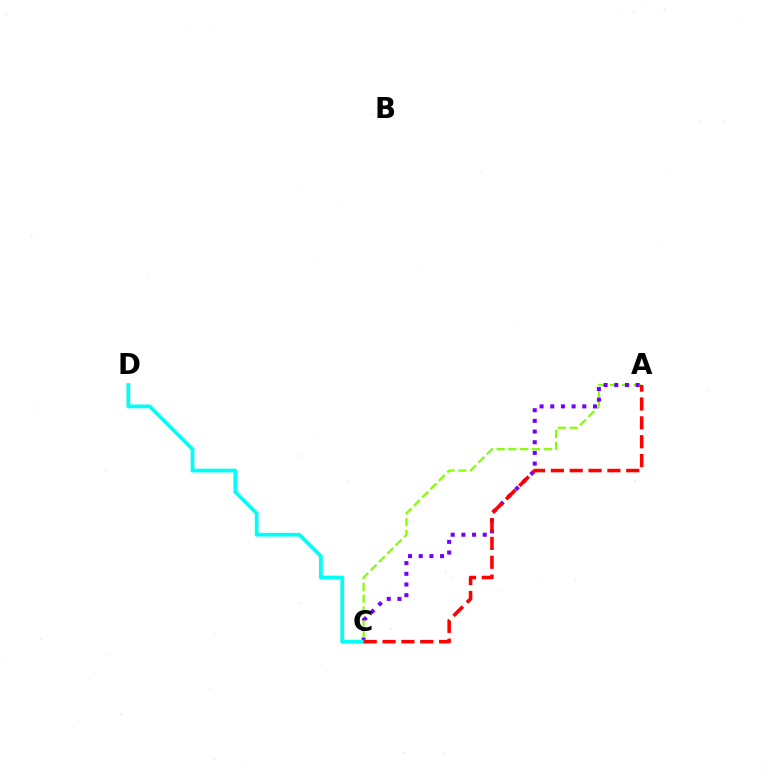{('A', 'C'): [{'color': '#84ff00', 'line_style': 'dashed', 'thickness': 1.6}, {'color': '#7200ff', 'line_style': 'dotted', 'thickness': 2.9}, {'color': '#ff0000', 'line_style': 'dashed', 'thickness': 2.56}], ('C', 'D'): [{'color': '#00fff6', 'line_style': 'solid', 'thickness': 2.71}]}